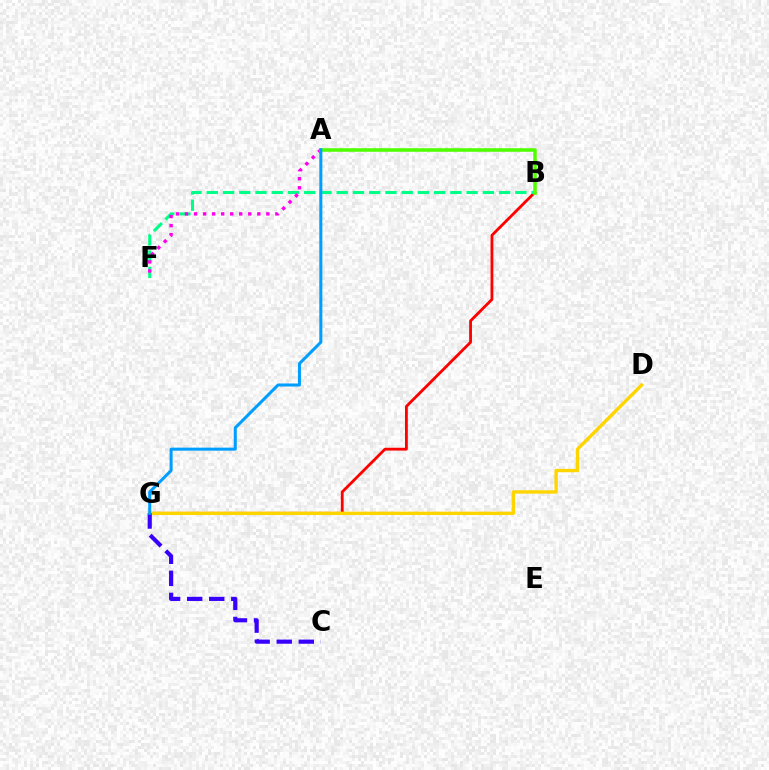{('B', 'G'): [{'color': '#ff0000', 'line_style': 'solid', 'thickness': 2.02}], ('B', 'F'): [{'color': '#00ff86', 'line_style': 'dashed', 'thickness': 2.21}], ('D', 'G'): [{'color': '#ffd500', 'line_style': 'solid', 'thickness': 2.42}], ('C', 'G'): [{'color': '#3700ff', 'line_style': 'dashed', 'thickness': 3.0}], ('A', 'F'): [{'color': '#ff00ed', 'line_style': 'dotted', 'thickness': 2.46}], ('A', 'B'): [{'color': '#4fff00', 'line_style': 'solid', 'thickness': 2.57}], ('A', 'G'): [{'color': '#009eff', 'line_style': 'solid', 'thickness': 2.18}]}